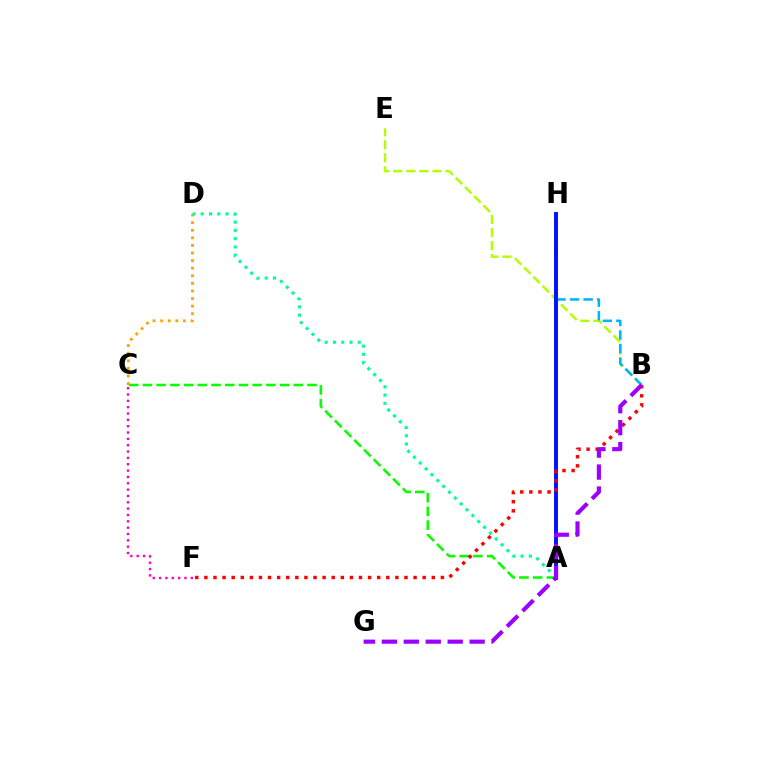{('B', 'E'): [{'color': '#b3ff00', 'line_style': 'dashed', 'thickness': 1.77}], ('B', 'H'): [{'color': '#00b5ff', 'line_style': 'dashed', 'thickness': 1.84}], ('A', 'H'): [{'color': '#0010ff', 'line_style': 'solid', 'thickness': 2.82}], ('C', 'D'): [{'color': '#ffa500', 'line_style': 'dotted', 'thickness': 2.06}], ('A', 'C'): [{'color': '#08ff00', 'line_style': 'dashed', 'thickness': 1.86}], ('B', 'F'): [{'color': '#ff0000', 'line_style': 'dotted', 'thickness': 2.47}], ('A', 'D'): [{'color': '#00ff9d', 'line_style': 'dotted', 'thickness': 2.24}], ('B', 'G'): [{'color': '#9b00ff', 'line_style': 'dashed', 'thickness': 2.98}], ('C', 'F'): [{'color': '#ff00bd', 'line_style': 'dotted', 'thickness': 1.72}]}